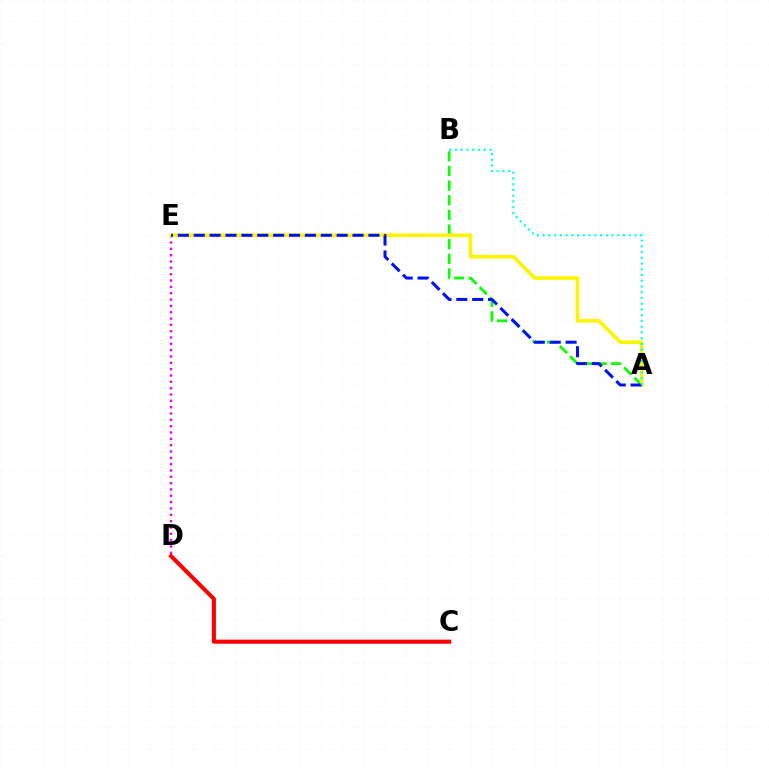{('D', 'E'): [{'color': '#ee00ff', 'line_style': 'dotted', 'thickness': 1.72}], ('A', 'B'): [{'color': '#08ff00', 'line_style': 'dashed', 'thickness': 1.99}, {'color': '#00fff6', 'line_style': 'dotted', 'thickness': 1.56}], ('C', 'D'): [{'color': '#ff0000', 'line_style': 'solid', 'thickness': 2.93}], ('A', 'E'): [{'color': '#fcf500', 'line_style': 'solid', 'thickness': 2.61}, {'color': '#0010ff', 'line_style': 'dashed', 'thickness': 2.16}]}